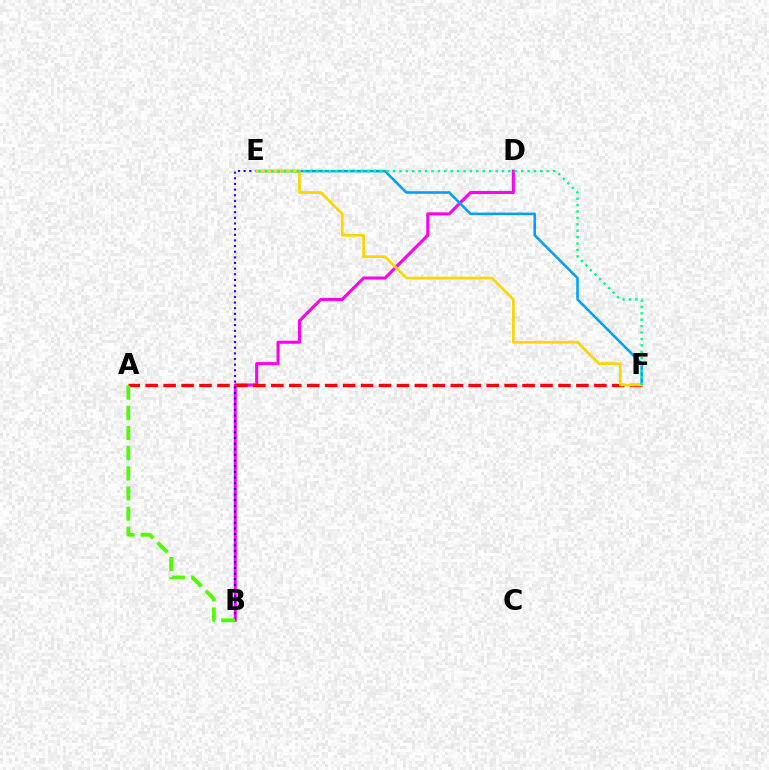{('B', 'D'): [{'color': '#ff00ed', 'line_style': 'solid', 'thickness': 2.2}], ('A', 'F'): [{'color': '#ff0000', 'line_style': 'dashed', 'thickness': 2.44}], ('B', 'E'): [{'color': '#3700ff', 'line_style': 'dotted', 'thickness': 1.53}], ('A', 'B'): [{'color': '#4fff00', 'line_style': 'dashed', 'thickness': 2.74}], ('E', 'F'): [{'color': '#009eff', 'line_style': 'solid', 'thickness': 1.83}, {'color': '#ffd500', 'line_style': 'solid', 'thickness': 1.96}, {'color': '#00ff86', 'line_style': 'dotted', 'thickness': 1.74}]}